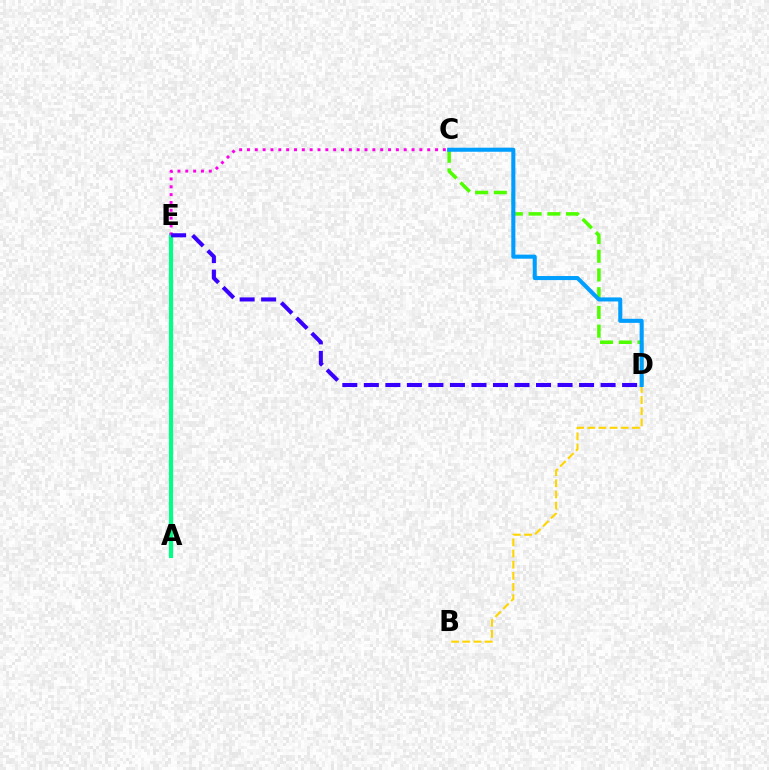{('B', 'D'): [{'color': '#ffd500', 'line_style': 'dashed', 'thickness': 1.52}], ('A', 'E'): [{'color': '#ff0000', 'line_style': 'solid', 'thickness': 2.2}, {'color': '#00ff86', 'line_style': 'solid', 'thickness': 2.98}], ('C', 'E'): [{'color': '#ff00ed', 'line_style': 'dotted', 'thickness': 2.13}], ('C', 'D'): [{'color': '#4fff00', 'line_style': 'dashed', 'thickness': 2.54}, {'color': '#009eff', 'line_style': 'solid', 'thickness': 2.93}], ('D', 'E'): [{'color': '#3700ff', 'line_style': 'dashed', 'thickness': 2.92}]}